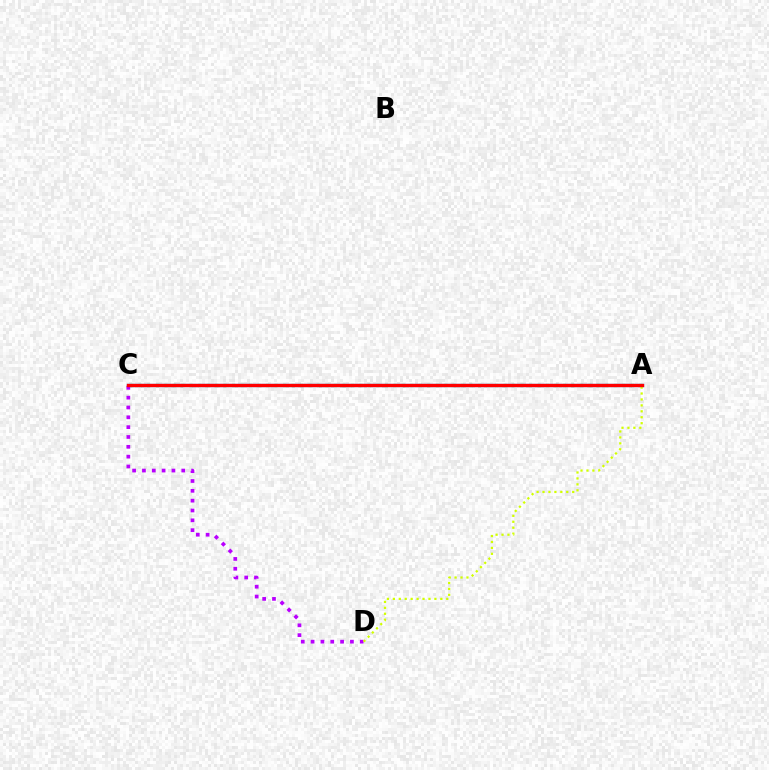{('A', 'C'): [{'color': '#00ff5c', 'line_style': 'dotted', 'thickness': 2.31}, {'color': '#0074ff', 'line_style': 'solid', 'thickness': 2.34}, {'color': '#ff0000', 'line_style': 'solid', 'thickness': 2.4}], ('C', 'D'): [{'color': '#b900ff', 'line_style': 'dotted', 'thickness': 2.67}], ('A', 'D'): [{'color': '#d1ff00', 'line_style': 'dotted', 'thickness': 1.61}]}